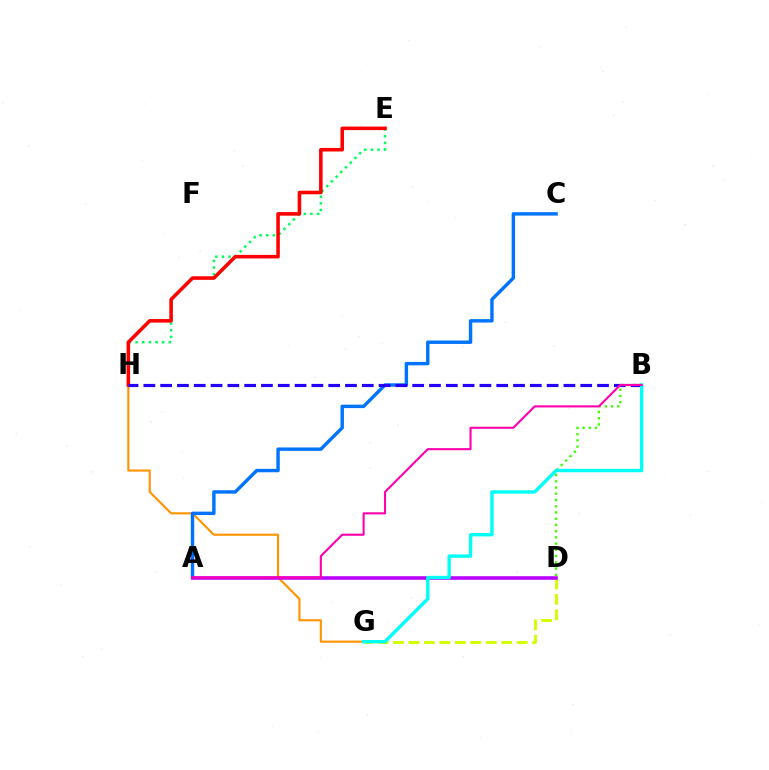{('B', 'D'): [{'color': '#3dff00', 'line_style': 'dotted', 'thickness': 1.69}], ('G', 'H'): [{'color': '#ff9400', 'line_style': 'solid', 'thickness': 1.53}], ('E', 'H'): [{'color': '#00ff5c', 'line_style': 'dotted', 'thickness': 1.8}, {'color': '#ff0000', 'line_style': 'solid', 'thickness': 2.56}], ('A', 'C'): [{'color': '#0074ff', 'line_style': 'solid', 'thickness': 2.46}], ('D', 'G'): [{'color': '#d1ff00', 'line_style': 'dashed', 'thickness': 2.1}], ('B', 'H'): [{'color': '#2500ff', 'line_style': 'dashed', 'thickness': 2.28}], ('A', 'D'): [{'color': '#b900ff', 'line_style': 'solid', 'thickness': 2.57}], ('B', 'G'): [{'color': '#00fff6', 'line_style': 'solid', 'thickness': 2.42}], ('A', 'B'): [{'color': '#ff00ac', 'line_style': 'solid', 'thickness': 1.51}]}